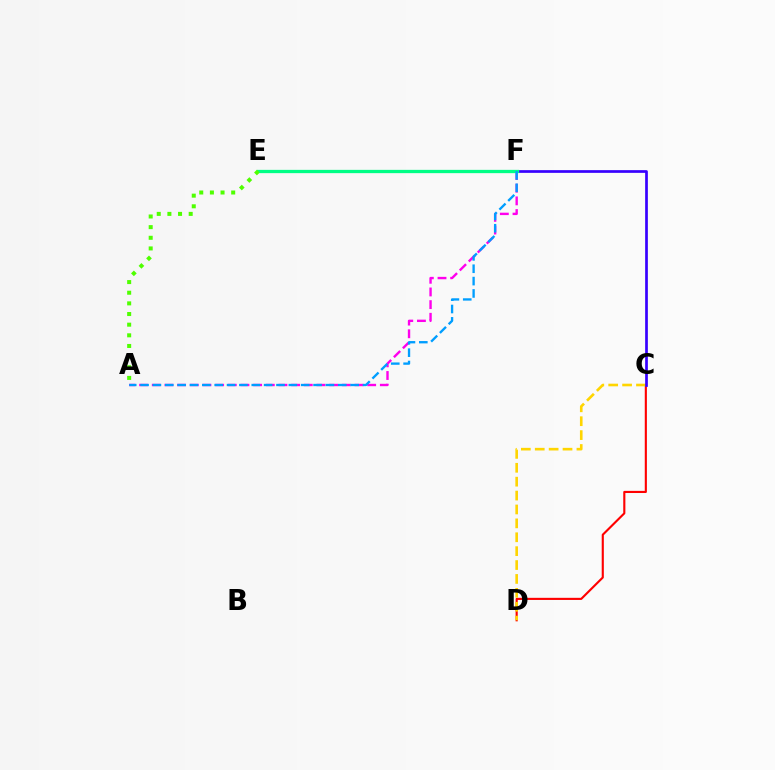{('C', 'D'): [{'color': '#ff0000', 'line_style': 'solid', 'thickness': 1.53}, {'color': '#ffd500', 'line_style': 'dashed', 'thickness': 1.89}], ('A', 'F'): [{'color': '#ff00ed', 'line_style': 'dashed', 'thickness': 1.72}, {'color': '#009eff', 'line_style': 'dashed', 'thickness': 1.68}], ('C', 'F'): [{'color': '#3700ff', 'line_style': 'solid', 'thickness': 1.95}], ('E', 'F'): [{'color': '#00ff86', 'line_style': 'solid', 'thickness': 2.36}], ('A', 'E'): [{'color': '#4fff00', 'line_style': 'dotted', 'thickness': 2.89}]}